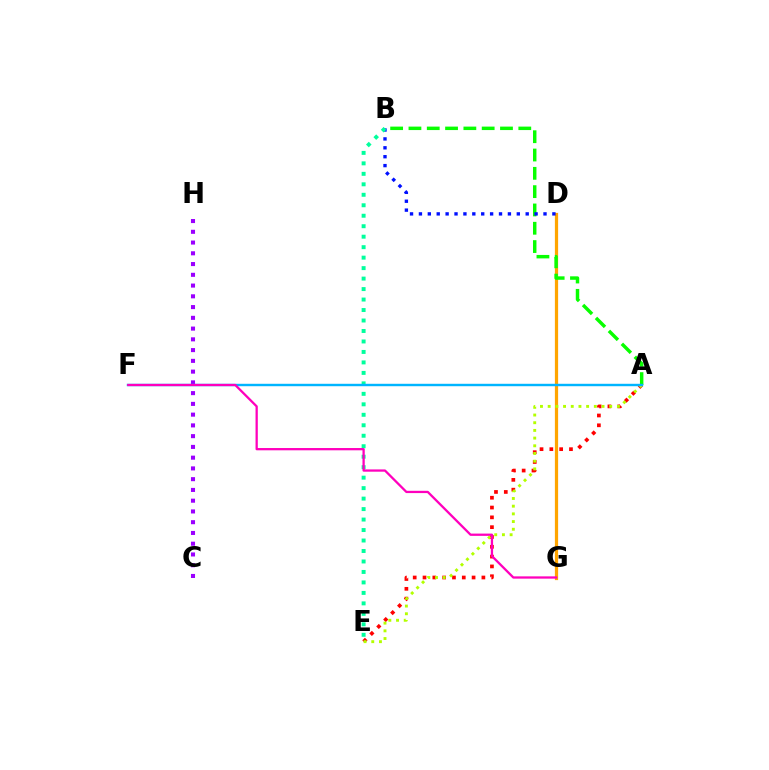{('D', 'G'): [{'color': '#ffa500', 'line_style': 'solid', 'thickness': 2.32}], ('C', 'H'): [{'color': '#9b00ff', 'line_style': 'dotted', 'thickness': 2.92}], ('A', 'E'): [{'color': '#ff0000', 'line_style': 'dotted', 'thickness': 2.67}, {'color': '#b3ff00', 'line_style': 'dotted', 'thickness': 2.09}], ('A', 'B'): [{'color': '#08ff00', 'line_style': 'dashed', 'thickness': 2.49}], ('B', 'D'): [{'color': '#0010ff', 'line_style': 'dotted', 'thickness': 2.42}], ('B', 'E'): [{'color': '#00ff9d', 'line_style': 'dotted', 'thickness': 2.85}], ('A', 'F'): [{'color': '#00b5ff', 'line_style': 'solid', 'thickness': 1.74}], ('F', 'G'): [{'color': '#ff00bd', 'line_style': 'solid', 'thickness': 1.64}]}